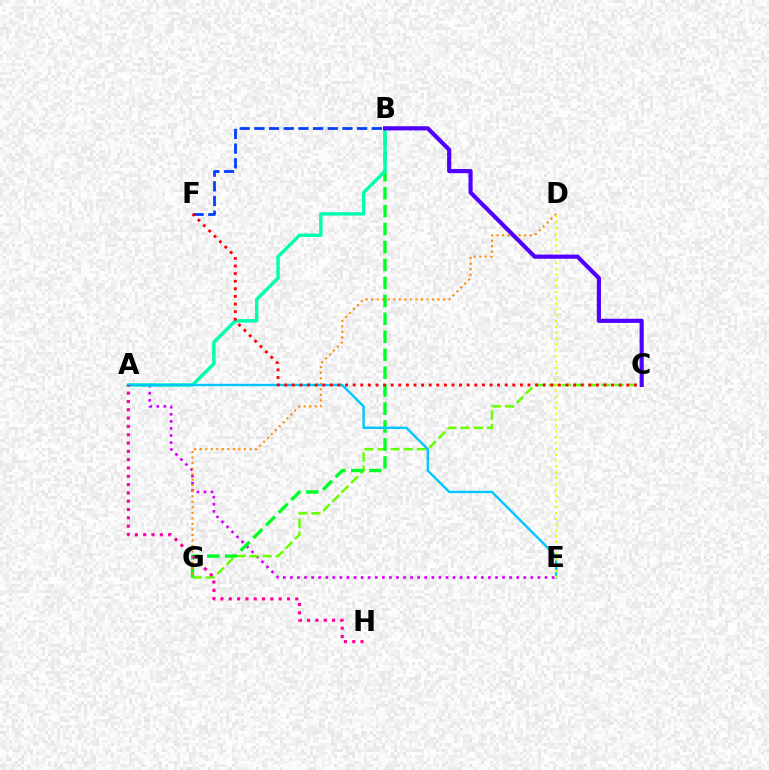{('A', 'E'): [{'color': '#d600ff', 'line_style': 'dotted', 'thickness': 1.92}, {'color': '#00c7ff', 'line_style': 'solid', 'thickness': 1.72}], ('C', 'G'): [{'color': '#66ff00', 'line_style': 'dashed', 'thickness': 1.79}], ('B', 'G'): [{'color': '#00ff27', 'line_style': 'dashed', 'thickness': 2.44}], ('D', 'G'): [{'color': '#ff8800', 'line_style': 'dotted', 'thickness': 1.5}], ('A', 'B'): [{'color': '#00ffaf', 'line_style': 'solid', 'thickness': 2.47}], ('B', 'F'): [{'color': '#003fff', 'line_style': 'dashed', 'thickness': 1.99}], ('D', 'E'): [{'color': '#eeff00', 'line_style': 'dotted', 'thickness': 1.58}], ('A', 'H'): [{'color': '#ff00a0', 'line_style': 'dotted', 'thickness': 2.26}], ('C', 'F'): [{'color': '#ff0000', 'line_style': 'dotted', 'thickness': 2.07}], ('B', 'C'): [{'color': '#4f00ff', 'line_style': 'solid', 'thickness': 2.99}]}